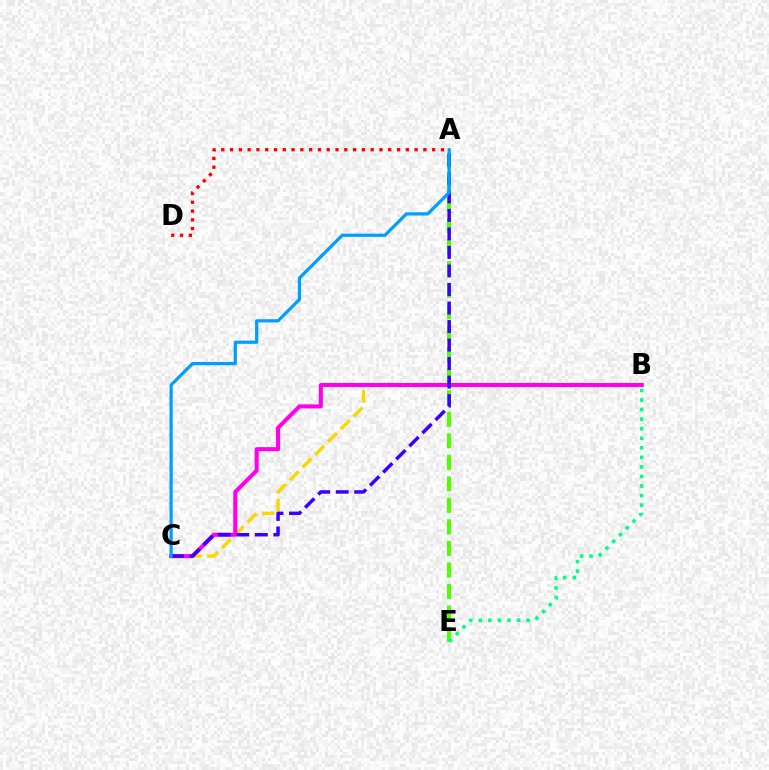{('A', 'E'): [{'color': '#4fff00', 'line_style': 'dashed', 'thickness': 2.92}], ('B', 'C'): [{'color': '#ffd500', 'line_style': 'dashed', 'thickness': 2.45}, {'color': '#ff00ed', 'line_style': 'solid', 'thickness': 2.92}], ('A', 'D'): [{'color': '#ff0000', 'line_style': 'dotted', 'thickness': 2.39}], ('B', 'E'): [{'color': '#00ff86', 'line_style': 'dotted', 'thickness': 2.6}], ('A', 'C'): [{'color': '#3700ff', 'line_style': 'dashed', 'thickness': 2.52}, {'color': '#009eff', 'line_style': 'solid', 'thickness': 2.32}]}